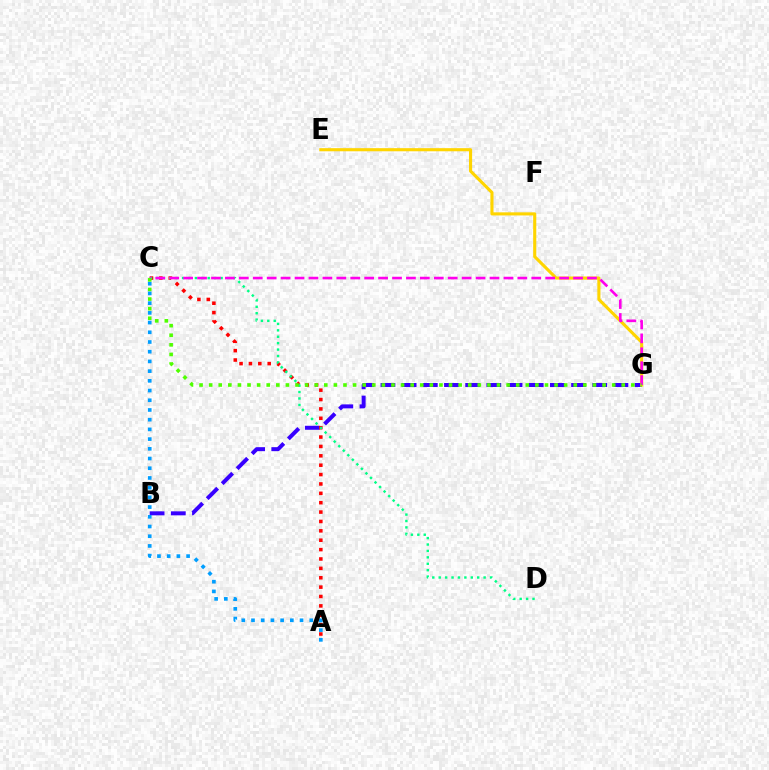{('B', 'G'): [{'color': '#3700ff', 'line_style': 'dashed', 'thickness': 2.88}], ('A', 'C'): [{'color': '#ff0000', 'line_style': 'dotted', 'thickness': 2.55}, {'color': '#009eff', 'line_style': 'dotted', 'thickness': 2.64}], ('C', 'D'): [{'color': '#00ff86', 'line_style': 'dotted', 'thickness': 1.74}], ('E', 'G'): [{'color': '#ffd500', 'line_style': 'solid', 'thickness': 2.24}], ('C', 'G'): [{'color': '#ff00ed', 'line_style': 'dashed', 'thickness': 1.89}, {'color': '#4fff00', 'line_style': 'dotted', 'thickness': 2.61}]}